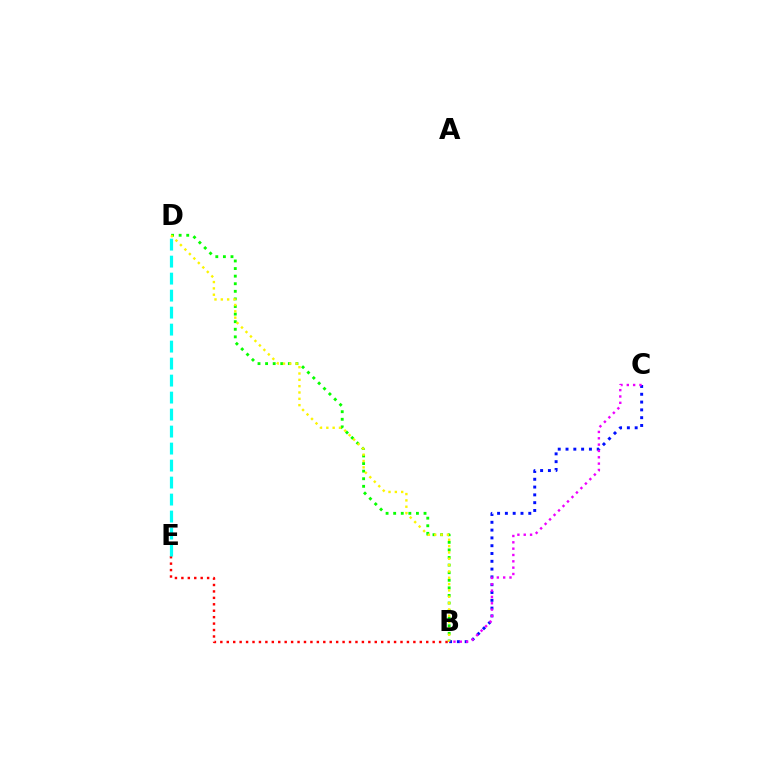{('B', 'D'): [{'color': '#08ff00', 'line_style': 'dotted', 'thickness': 2.06}, {'color': '#fcf500', 'line_style': 'dotted', 'thickness': 1.72}], ('B', 'C'): [{'color': '#0010ff', 'line_style': 'dotted', 'thickness': 2.12}, {'color': '#ee00ff', 'line_style': 'dotted', 'thickness': 1.72}], ('B', 'E'): [{'color': '#ff0000', 'line_style': 'dotted', 'thickness': 1.75}], ('D', 'E'): [{'color': '#00fff6', 'line_style': 'dashed', 'thickness': 2.31}]}